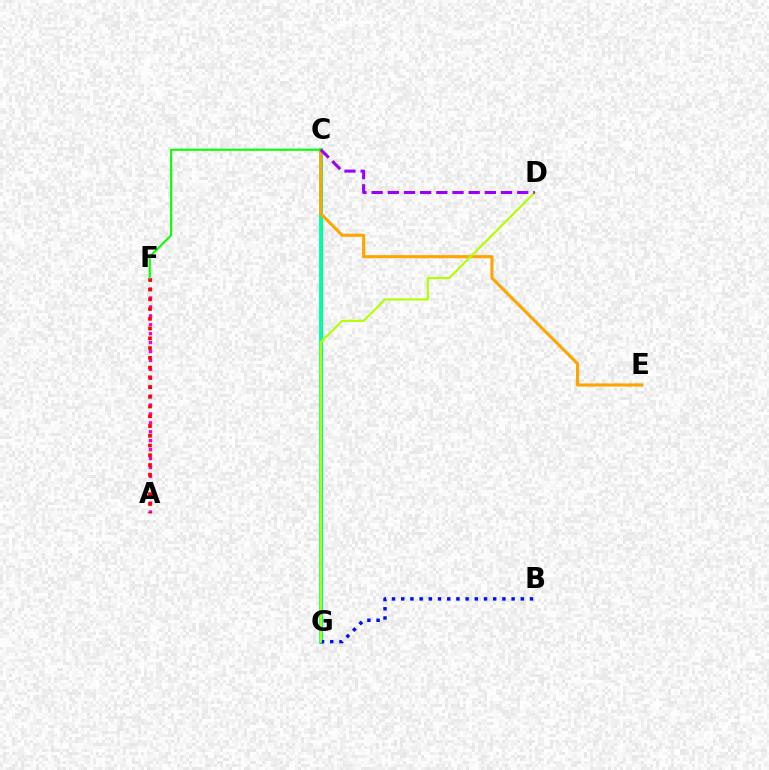{('A', 'F'): [{'color': '#ff00bd', 'line_style': 'dotted', 'thickness': 2.42}, {'color': '#ff0000', 'line_style': 'dotted', 'thickness': 2.65}], ('C', 'G'): [{'color': '#00b5ff', 'line_style': 'solid', 'thickness': 2.15}, {'color': '#00ff9d', 'line_style': 'solid', 'thickness': 2.77}], ('C', 'E'): [{'color': '#ffa500', 'line_style': 'solid', 'thickness': 2.22}], ('B', 'G'): [{'color': '#0010ff', 'line_style': 'dotted', 'thickness': 2.5}], ('C', 'F'): [{'color': '#08ff00', 'line_style': 'solid', 'thickness': 1.51}], ('D', 'G'): [{'color': '#b3ff00', 'line_style': 'solid', 'thickness': 1.53}], ('C', 'D'): [{'color': '#9b00ff', 'line_style': 'dashed', 'thickness': 2.2}]}